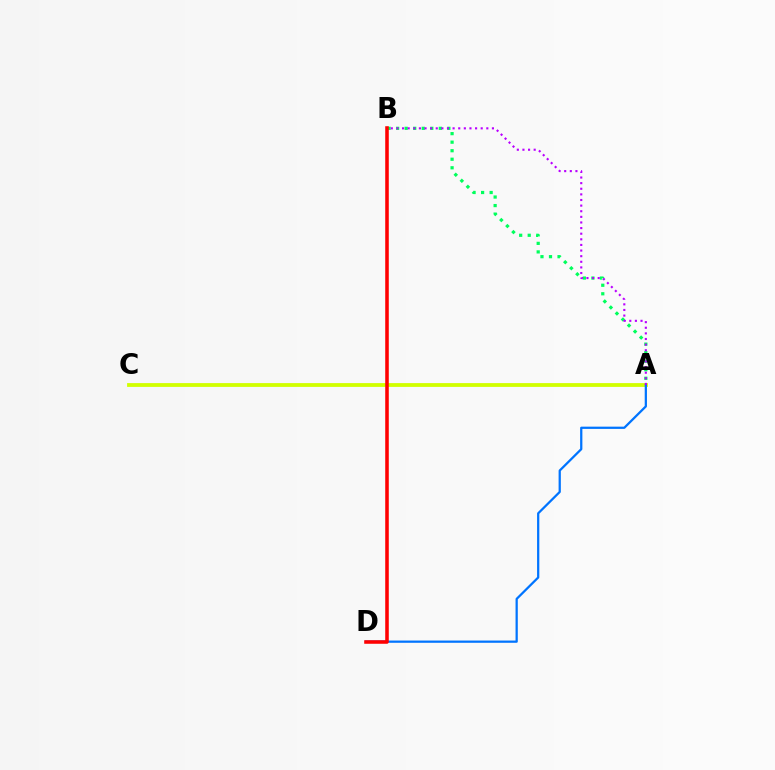{('A', 'C'): [{'color': '#d1ff00', 'line_style': 'solid', 'thickness': 2.73}], ('A', 'D'): [{'color': '#0074ff', 'line_style': 'solid', 'thickness': 1.62}], ('A', 'B'): [{'color': '#00ff5c', 'line_style': 'dotted', 'thickness': 2.32}, {'color': '#b900ff', 'line_style': 'dotted', 'thickness': 1.53}], ('B', 'D'): [{'color': '#ff0000', 'line_style': 'solid', 'thickness': 2.56}]}